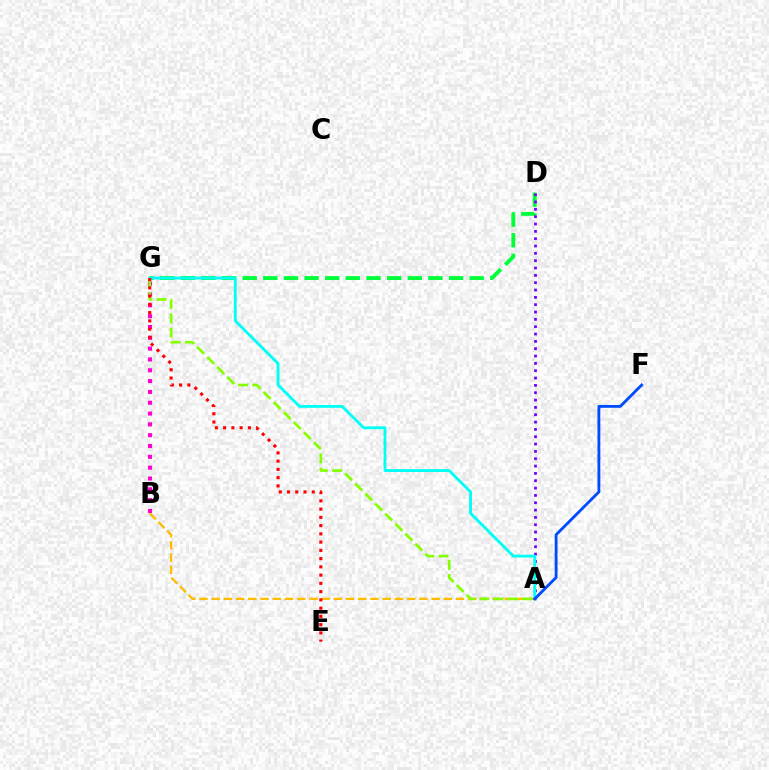{('D', 'G'): [{'color': '#00ff39', 'line_style': 'dashed', 'thickness': 2.8}], ('A', 'D'): [{'color': '#7200ff', 'line_style': 'dotted', 'thickness': 1.99}], ('A', 'B'): [{'color': '#ffbd00', 'line_style': 'dashed', 'thickness': 1.66}], ('A', 'G'): [{'color': '#00fff6', 'line_style': 'solid', 'thickness': 2.06}, {'color': '#84ff00', 'line_style': 'dashed', 'thickness': 1.93}], ('B', 'G'): [{'color': '#ff00cf', 'line_style': 'dotted', 'thickness': 2.94}], ('E', 'G'): [{'color': '#ff0000', 'line_style': 'dotted', 'thickness': 2.24}], ('A', 'F'): [{'color': '#004bff', 'line_style': 'solid', 'thickness': 2.04}]}